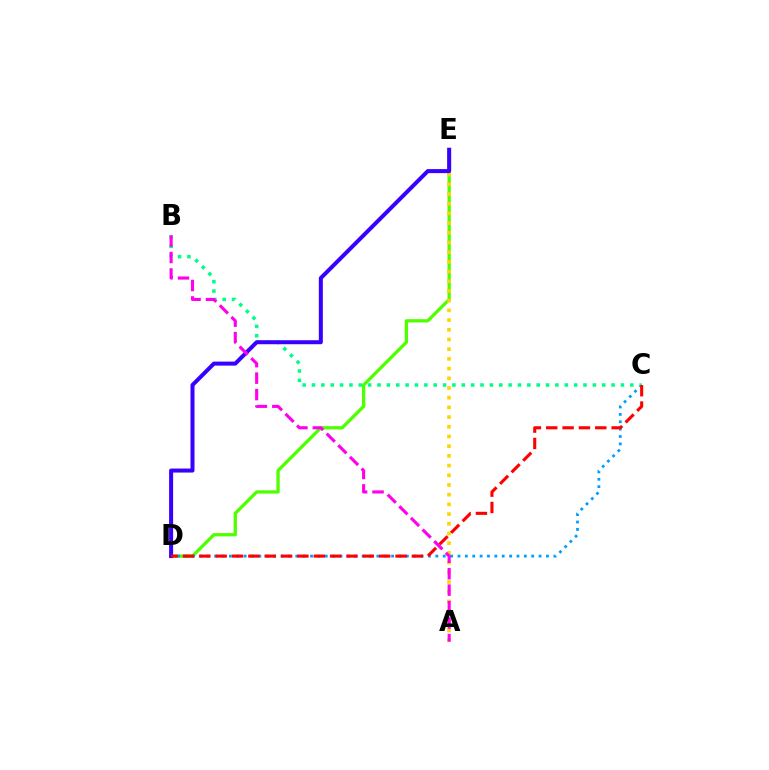{('D', 'E'): [{'color': '#4fff00', 'line_style': 'solid', 'thickness': 2.37}, {'color': '#3700ff', 'line_style': 'solid', 'thickness': 2.89}], ('A', 'E'): [{'color': '#ffd500', 'line_style': 'dotted', 'thickness': 2.64}], ('C', 'D'): [{'color': '#009eff', 'line_style': 'dotted', 'thickness': 2.0}, {'color': '#ff0000', 'line_style': 'dashed', 'thickness': 2.22}], ('B', 'C'): [{'color': '#00ff86', 'line_style': 'dotted', 'thickness': 2.54}], ('A', 'B'): [{'color': '#ff00ed', 'line_style': 'dashed', 'thickness': 2.24}]}